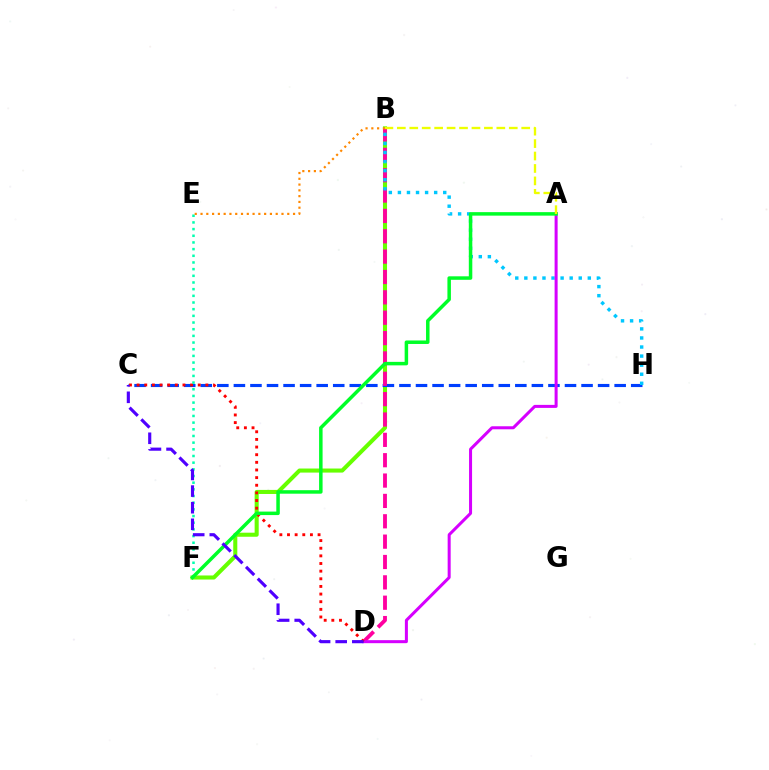{('B', 'F'): [{'color': '#66ff00', 'line_style': 'solid', 'thickness': 2.92}], ('C', 'H'): [{'color': '#003fff', 'line_style': 'dashed', 'thickness': 2.25}], ('B', 'D'): [{'color': '#ff00a0', 'line_style': 'dashed', 'thickness': 2.77}], ('B', 'H'): [{'color': '#00c7ff', 'line_style': 'dotted', 'thickness': 2.46}], ('A', 'D'): [{'color': '#d600ff', 'line_style': 'solid', 'thickness': 2.17}], ('C', 'D'): [{'color': '#ff0000', 'line_style': 'dotted', 'thickness': 2.08}, {'color': '#4f00ff', 'line_style': 'dashed', 'thickness': 2.26}], ('E', 'F'): [{'color': '#00ffaf', 'line_style': 'dotted', 'thickness': 1.81}], ('A', 'F'): [{'color': '#00ff27', 'line_style': 'solid', 'thickness': 2.52}], ('A', 'B'): [{'color': '#eeff00', 'line_style': 'dashed', 'thickness': 1.69}], ('B', 'E'): [{'color': '#ff8800', 'line_style': 'dotted', 'thickness': 1.57}]}